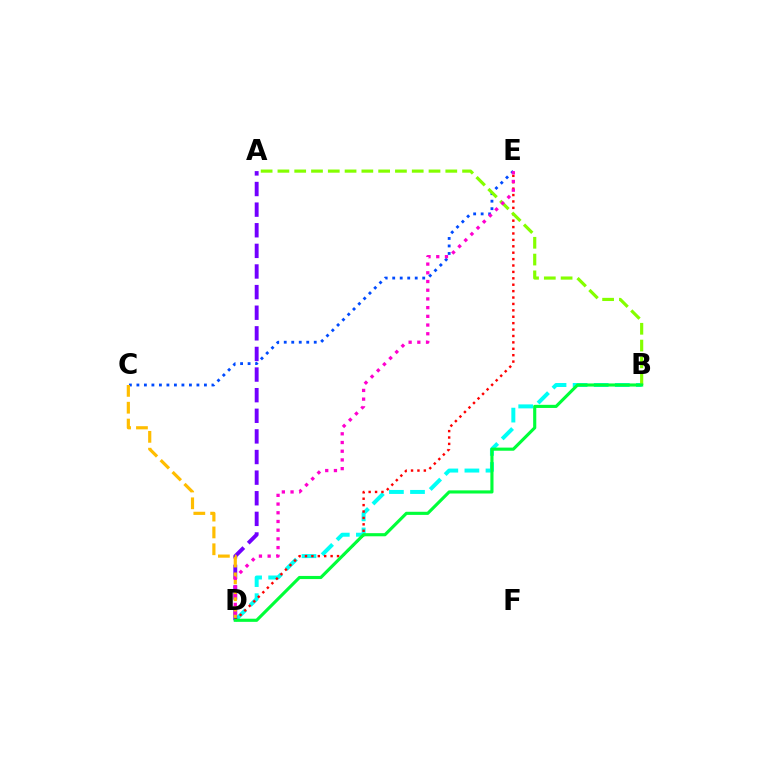{('B', 'D'): [{'color': '#00fff6', 'line_style': 'dashed', 'thickness': 2.86}, {'color': '#00ff39', 'line_style': 'solid', 'thickness': 2.25}], ('C', 'E'): [{'color': '#004bff', 'line_style': 'dotted', 'thickness': 2.04}], ('A', 'D'): [{'color': '#7200ff', 'line_style': 'dashed', 'thickness': 2.8}], ('D', 'E'): [{'color': '#ff0000', 'line_style': 'dotted', 'thickness': 1.74}, {'color': '#ff00cf', 'line_style': 'dotted', 'thickness': 2.37}], ('C', 'D'): [{'color': '#ffbd00', 'line_style': 'dashed', 'thickness': 2.29}], ('A', 'B'): [{'color': '#84ff00', 'line_style': 'dashed', 'thickness': 2.28}]}